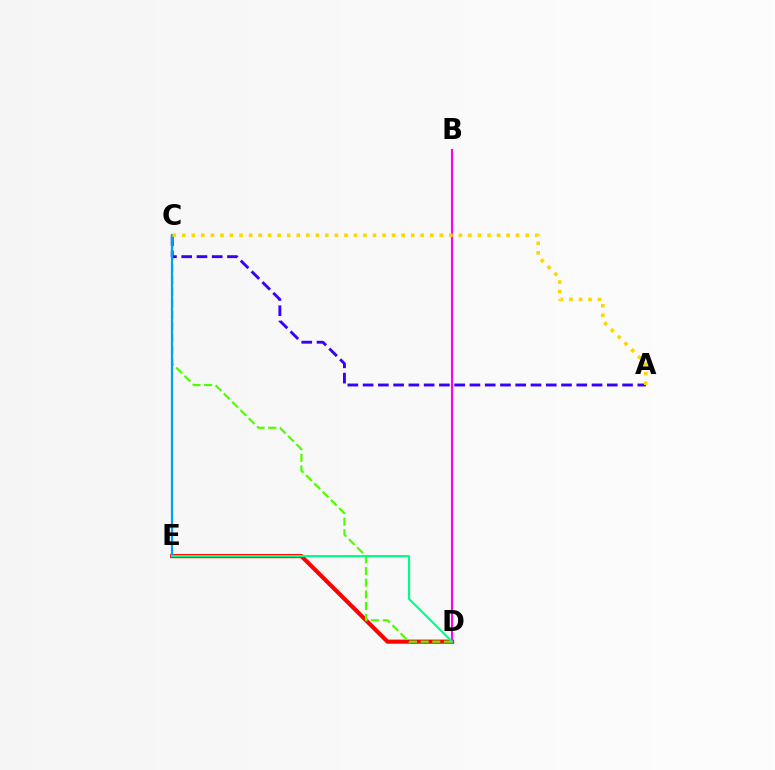{('D', 'E'): [{'color': '#ff0000', 'line_style': 'solid', 'thickness': 2.97}, {'color': '#00ff86', 'line_style': 'solid', 'thickness': 1.55}], ('B', 'D'): [{'color': '#ff00ed', 'line_style': 'solid', 'thickness': 1.52}], ('C', 'D'): [{'color': '#4fff00', 'line_style': 'dashed', 'thickness': 1.59}], ('A', 'C'): [{'color': '#3700ff', 'line_style': 'dashed', 'thickness': 2.07}, {'color': '#ffd500', 'line_style': 'dotted', 'thickness': 2.59}], ('C', 'E'): [{'color': '#009eff', 'line_style': 'solid', 'thickness': 1.6}]}